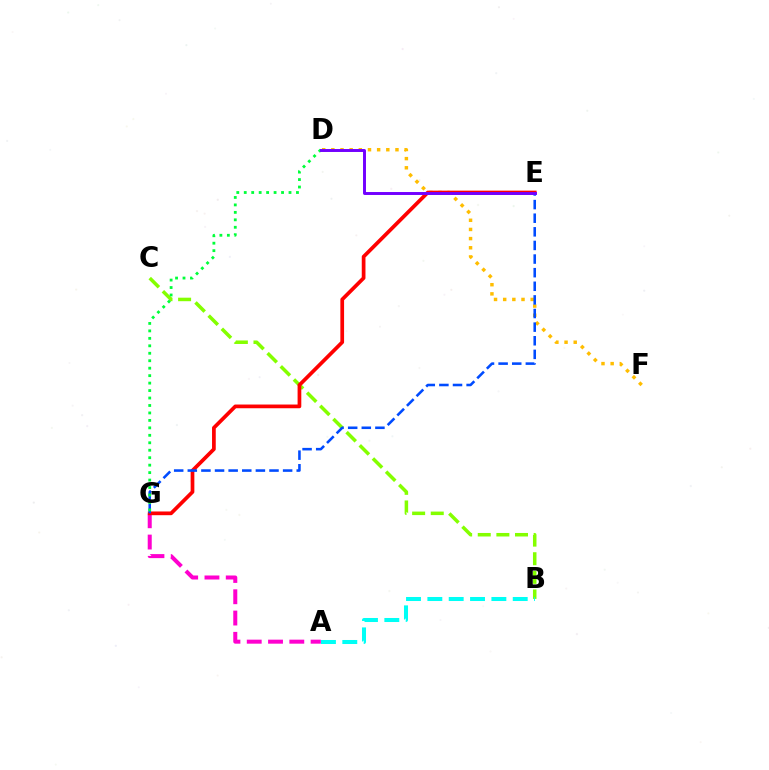{('A', 'G'): [{'color': '#ff00cf', 'line_style': 'dashed', 'thickness': 2.89}], ('D', 'F'): [{'color': '#ffbd00', 'line_style': 'dotted', 'thickness': 2.49}], ('B', 'C'): [{'color': '#84ff00', 'line_style': 'dashed', 'thickness': 2.53}], ('E', 'G'): [{'color': '#ff0000', 'line_style': 'solid', 'thickness': 2.67}, {'color': '#004bff', 'line_style': 'dashed', 'thickness': 1.85}], ('D', 'G'): [{'color': '#00ff39', 'line_style': 'dotted', 'thickness': 2.03}], ('A', 'B'): [{'color': '#00fff6', 'line_style': 'dashed', 'thickness': 2.9}], ('D', 'E'): [{'color': '#7200ff', 'line_style': 'solid', 'thickness': 2.12}]}